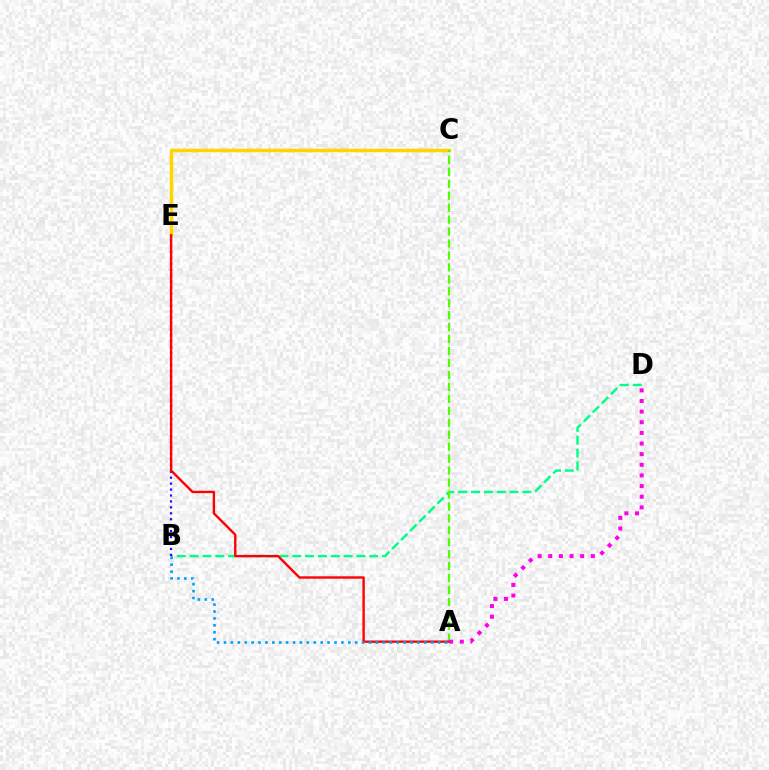{('C', 'E'): [{'color': '#ffd500', 'line_style': 'solid', 'thickness': 2.51}], ('B', 'D'): [{'color': '#00ff86', 'line_style': 'dashed', 'thickness': 1.74}], ('B', 'E'): [{'color': '#3700ff', 'line_style': 'dotted', 'thickness': 1.61}], ('A', 'C'): [{'color': '#4fff00', 'line_style': 'dashed', 'thickness': 1.62}], ('A', 'E'): [{'color': '#ff0000', 'line_style': 'solid', 'thickness': 1.71}], ('A', 'B'): [{'color': '#009eff', 'line_style': 'dotted', 'thickness': 1.88}], ('A', 'D'): [{'color': '#ff00ed', 'line_style': 'dotted', 'thickness': 2.89}]}